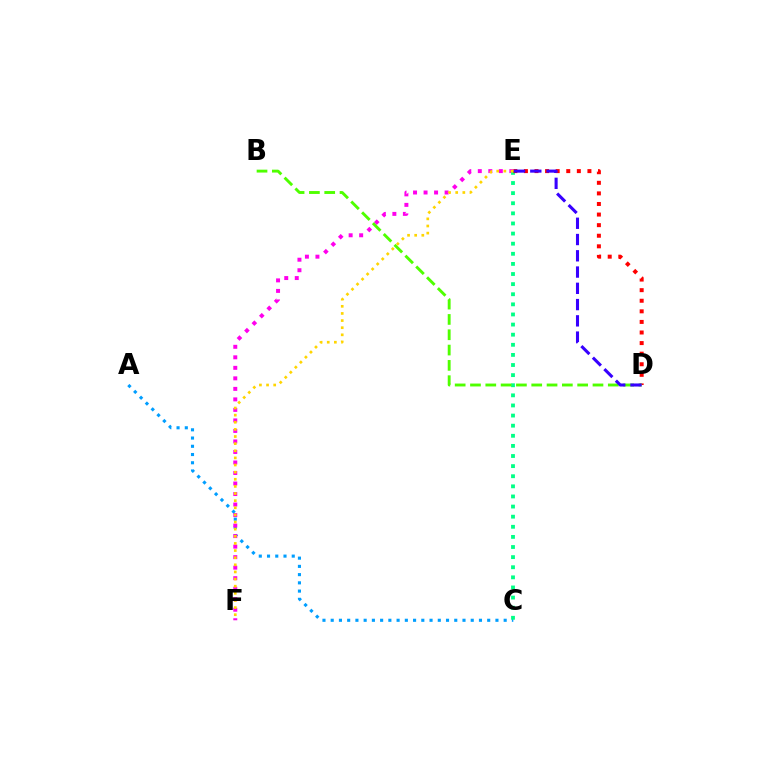{('A', 'C'): [{'color': '#009eff', 'line_style': 'dotted', 'thickness': 2.24}], ('E', 'F'): [{'color': '#ff00ed', 'line_style': 'dotted', 'thickness': 2.86}, {'color': '#ffd500', 'line_style': 'dotted', 'thickness': 1.94}], ('C', 'E'): [{'color': '#00ff86', 'line_style': 'dotted', 'thickness': 2.75}], ('D', 'E'): [{'color': '#ff0000', 'line_style': 'dotted', 'thickness': 2.88}, {'color': '#3700ff', 'line_style': 'dashed', 'thickness': 2.21}], ('B', 'D'): [{'color': '#4fff00', 'line_style': 'dashed', 'thickness': 2.08}]}